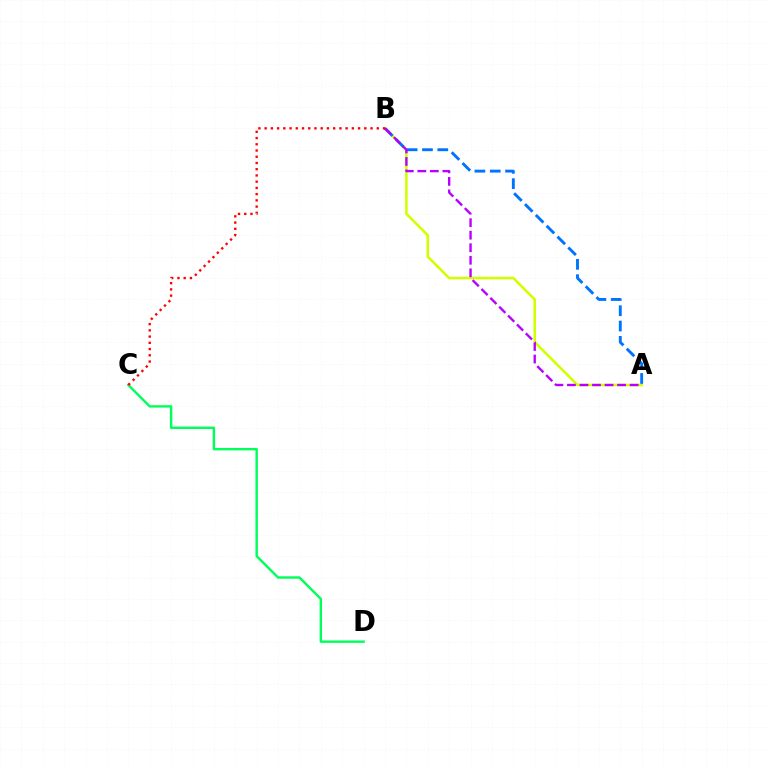{('A', 'B'): [{'color': '#d1ff00', 'line_style': 'solid', 'thickness': 1.84}, {'color': '#0074ff', 'line_style': 'dashed', 'thickness': 2.08}, {'color': '#b900ff', 'line_style': 'dashed', 'thickness': 1.7}], ('C', 'D'): [{'color': '#00ff5c', 'line_style': 'solid', 'thickness': 1.75}], ('B', 'C'): [{'color': '#ff0000', 'line_style': 'dotted', 'thickness': 1.69}]}